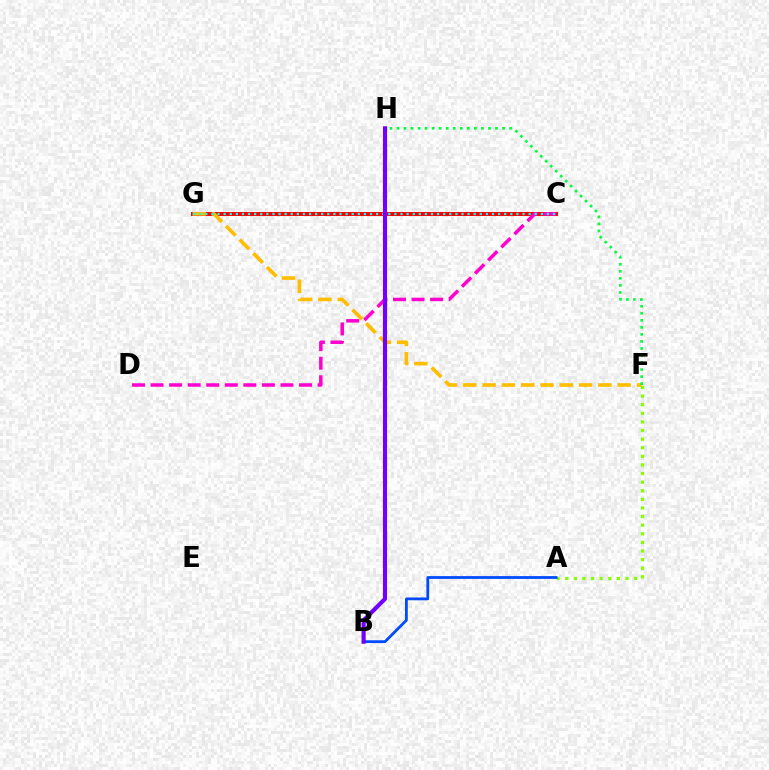{('C', 'G'): [{'color': '#ff0000', 'line_style': 'solid', 'thickness': 2.89}, {'color': '#00fff6', 'line_style': 'dotted', 'thickness': 1.66}], ('C', 'D'): [{'color': '#ff00cf', 'line_style': 'dashed', 'thickness': 2.52}], ('F', 'G'): [{'color': '#ffbd00', 'line_style': 'dashed', 'thickness': 2.62}], ('A', 'F'): [{'color': '#84ff00', 'line_style': 'dotted', 'thickness': 2.34}], ('A', 'B'): [{'color': '#004bff', 'line_style': 'solid', 'thickness': 2.0}], ('F', 'H'): [{'color': '#00ff39', 'line_style': 'dotted', 'thickness': 1.91}], ('B', 'H'): [{'color': '#7200ff', 'line_style': 'solid', 'thickness': 2.99}]}